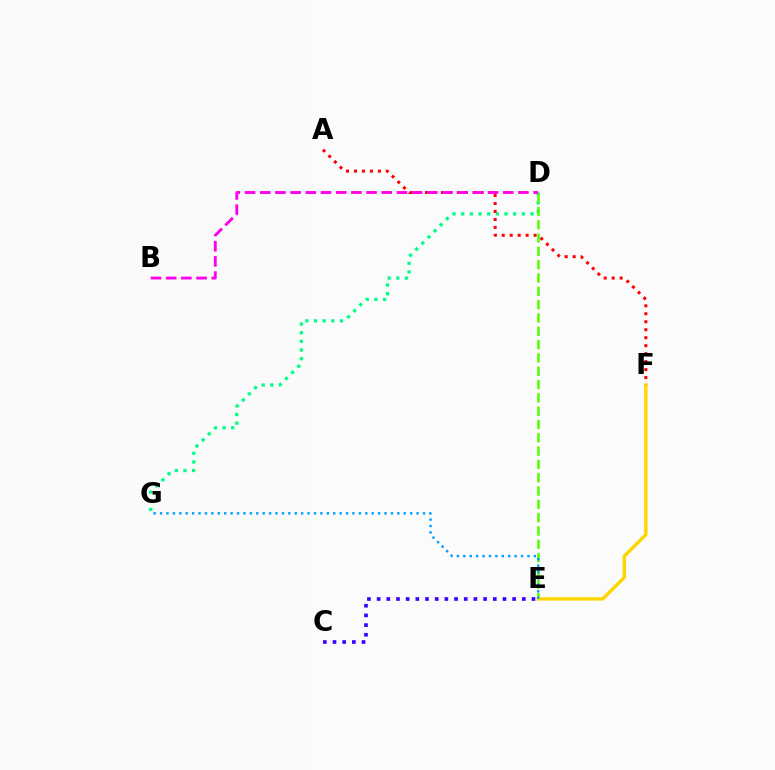{('D', 'G'): [{'color': '#00ff86', 'line_style': 'dotted', 'thickness': 2.35}], ('D', 'E'): [{'color': '#4fff00', 'line_style': 'dashed', 'thickness': 1.81}], ('A', 'F'): [{'color': '#ff0000', 'line_style': 'dotted', 'thickness': 2.17}], ('B', 'D'): [{'color': '#ff00ed', 'line_style': 'dashed', 'thickness': 2.06}], ('E', 'F'): [{'color': '#ffd500', 'line_style': 'solid', 'thickness': 2.44}], ('E', 'G'): [{'color': '#009eff', 'line_style': 'dotted', 'thickness': 1.74}], ('C', 'E'): [{'color': '#3700ff', 'line_style': 'dotted', 'thickness': 2.63}]}